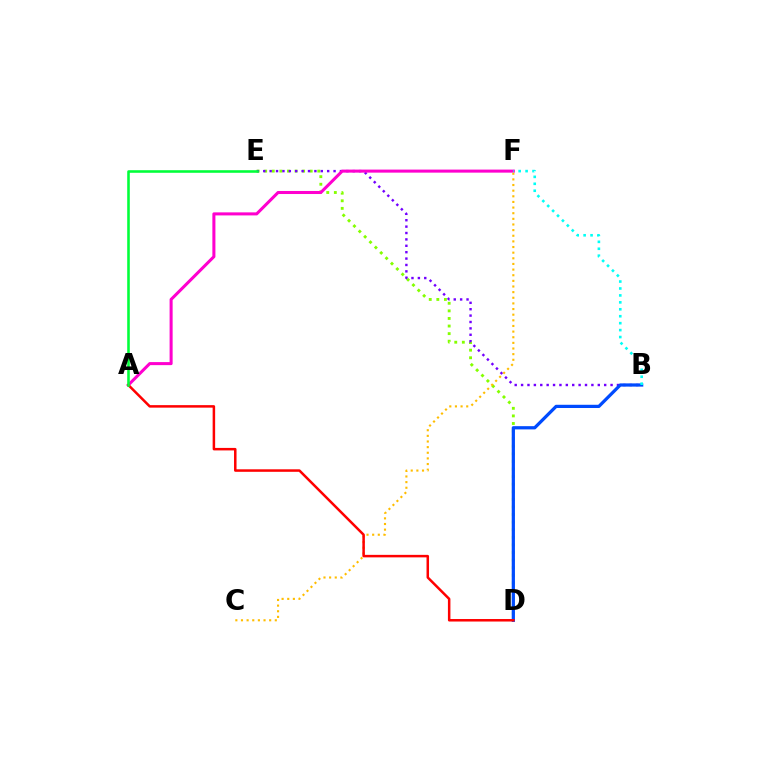{('D', 'E'): [{'color': '#84ff00', 'line_style': 'dotted', 'thickness': 2.06}], ('B', 'E'): [{'color': '#7200ff', 'line_style': 'dotted', 'thickness': 1.74}], ('B', 'D'): [{'color': '#004bff', 'line_style': 'solid', 'thickness': 2.33}], ('A', 'F'): [{'color': '#ff00cf', 'line_style': 'solid', 'thickness': 2.19}], ('C', 'F'): [{'color': '#ffbd00', 'line_style': 'dotted', 'thickness': 1.53}], ('B', 'F'): [{'color': '#00fff6', 'line_style': 'dotted', 'thickness': 1.89}], ('A', 'D'): [{'color': '#ff0000', 'line_style': 'solid', 'thickness': 1.8}], ('A', 'E'): [{'color': '#00ff39', 'line_style': 'solid', 'thickness': 1.86}]}